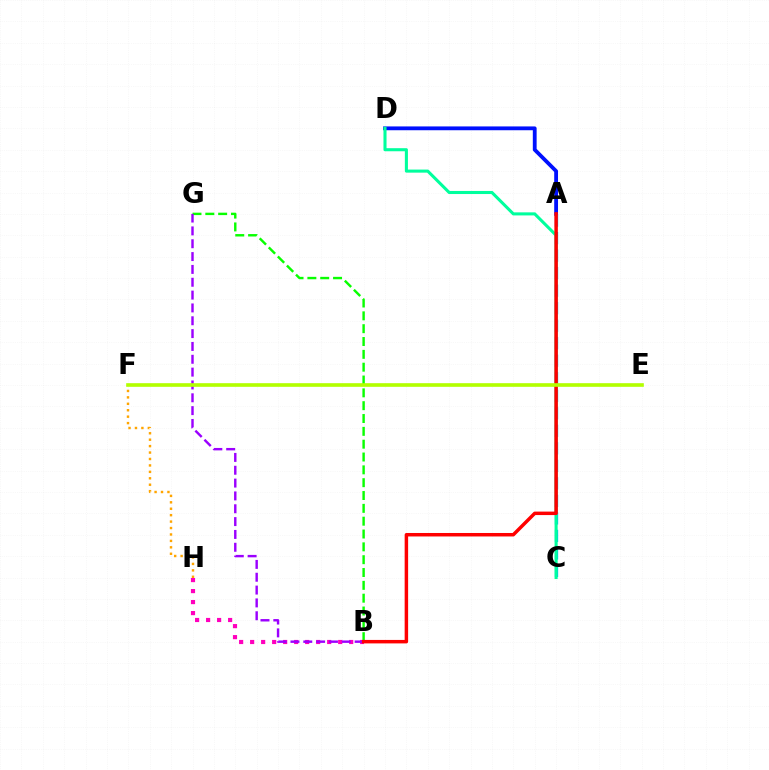{('B', 'G'): [{'color': '#08ff00', 'line_style': 'dashed', 'thickness': 1.74}, {'color': '#9b00ff', 'line_style': 'dashed', 'thickness': 1.74}], ('B', 'H'): [{'color': '#ff00bd', 'line_style': 'dotted', 'thickness': 2.99}], ('A', 'D'): [{'color': '#0010ff', 'line_style': 'solid', 'thickness': 2.75}], ('A', 'C'): [{'color': '#00b5ff', 'line_style': 'dashed', 'thickness': 2.38}], ('C', 'D'): [{'color': '#00ff9d', 'line_style': 'solid', 'thickness': 2.21}], ('F', 'H'): [{'color': '#ffa500', 'line_style': 'dotted', 'thickness': 1.75}], ('A', 'B'): [{'color': '#ff0000', 'line_style': 'solid', 'thickness': 2.5}], ('E', 'F'): [{'color': '#b3ff00', 'line_style': 'solid', 'thickness': 2.61}]}